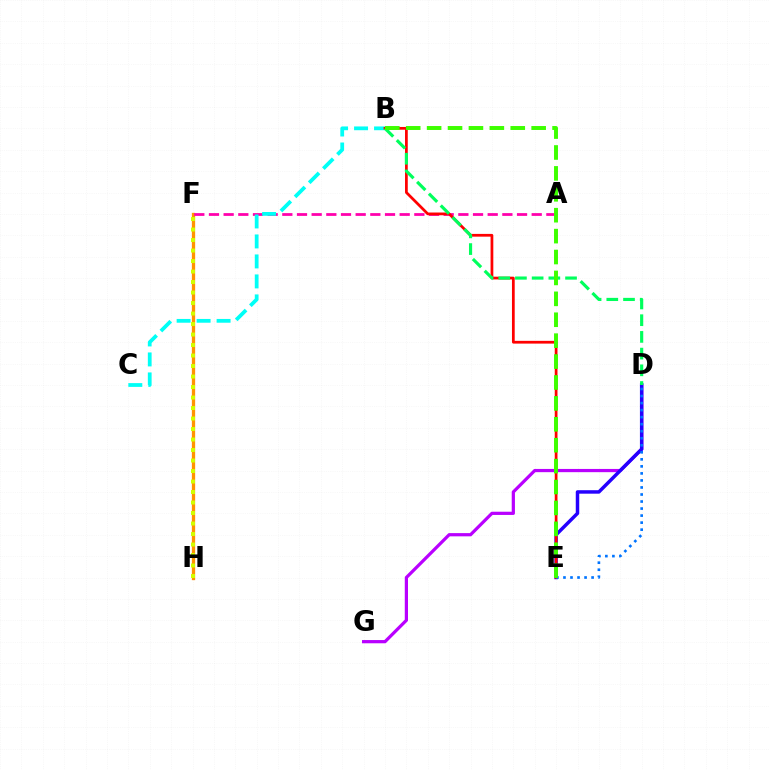{('F', 'H'): [{'color': '#ff9400', 'line_style': 'solid', 'thickness': 2.38}, {'color': '#d1ff00', 'line_style': 'dotted', 'thickness': 2.85}], ('D', 'G'): [{'color': '#b900ff', 'line_style': 'solid', 'thickness': 2.32}], ('A', 'F'): [{'color': '#ff00ac', 'line_style': 'dashed', 'thickness': 1.99}], ('D', 'E'): [{'color': '#2500ff', 'line_style': 'solid', 'thickness': 2.5}, {'color': '#0074ff', 'line_style': 'dotted', 'thickness': 1.91}], ('B', 'C'): [{'color': '#00fff6', 'line_style': 'dashed', 'thickness': 2.72}], ('B', 'E'): [{'color': '#ff0000', 'line_style': 'solid', 'thickness': 1.98}, {'color': '#3dff00', 'line_style': 'dashed', 'thickness': 2.84}], ('B', 'D'): [{'color': '#00ff5c', 'line_style': 'dashed', 'thickness': 2.27}]}